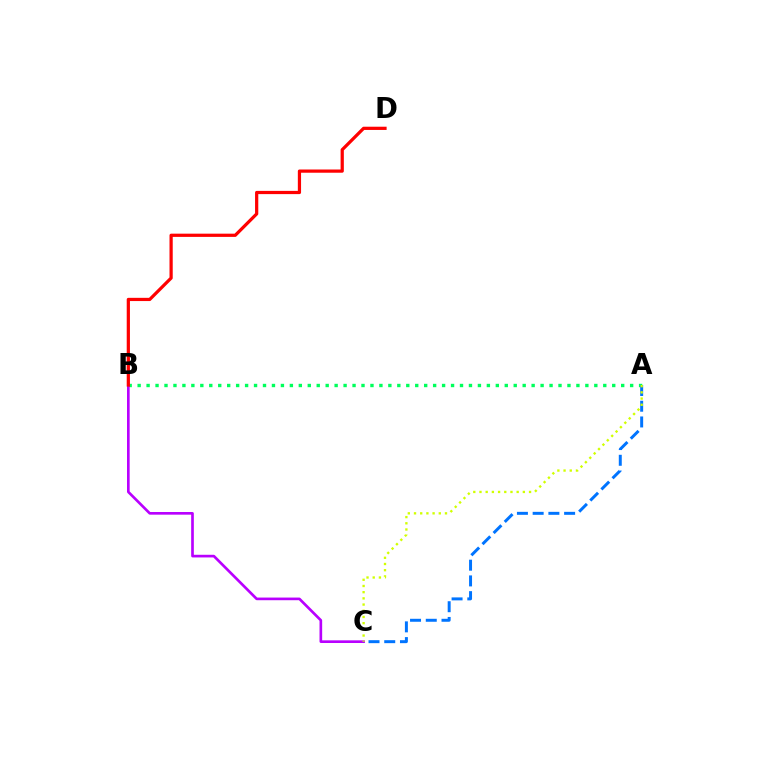{('A', 'B'): [{'color': '#00ff5c', 'line_style': 'dotted', 'thickness': 2.43}], ('B', 'C'): [{'color': '#b900ff', 'line_style': 'solid', 'thickness': 1.92}], ('A', 'C'): [{'color': '#0074ff', 'line_style': 'dashed', 'thickness': 2.14}, {'color': '#d1ff00', 'line_style': 'dotted', 'thickness': 1.68}], ('B', 'D'): [{'color': '#ff0000', 'line_style': 'solid', 'thickness': 2.32}]}